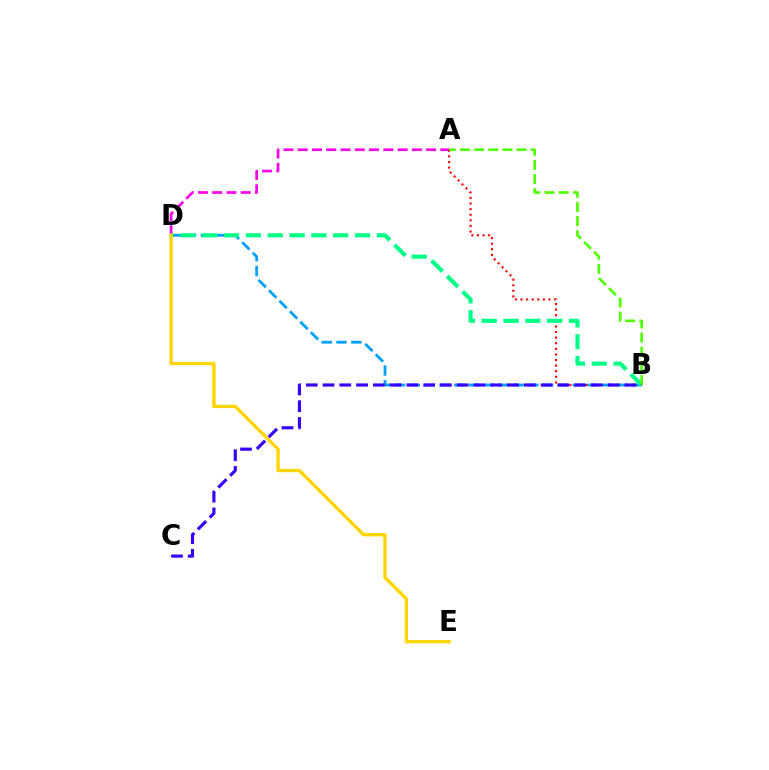{('A', 'D'): [{'color': '#ff00ed', 'line_style': 'dashed', 'thickness': 1.94}], ('A', 'B'): [{'color': '#ff0000', 'line_style': 'dotted', 'thickness': 1.52}, {'color': '#4fff00', 'line_style': 'dashed', 'thickness': 1.92}], ('B', 'D'): [{'color': '#009eff', 'line_style': 'dashed', 'thickness': 2.01}, {'color': '#00ff86', 'line_style': 'dashed', 'thickness': 2.97}], ('D', 'E'): [{'color': '#ffd500', 'line_style': 'solid', 'thickness': 2.43}], ('B', 'C'): [{'color': '#3700ff', 'line_style': 'dashed', 'thickness': 2.28}]}